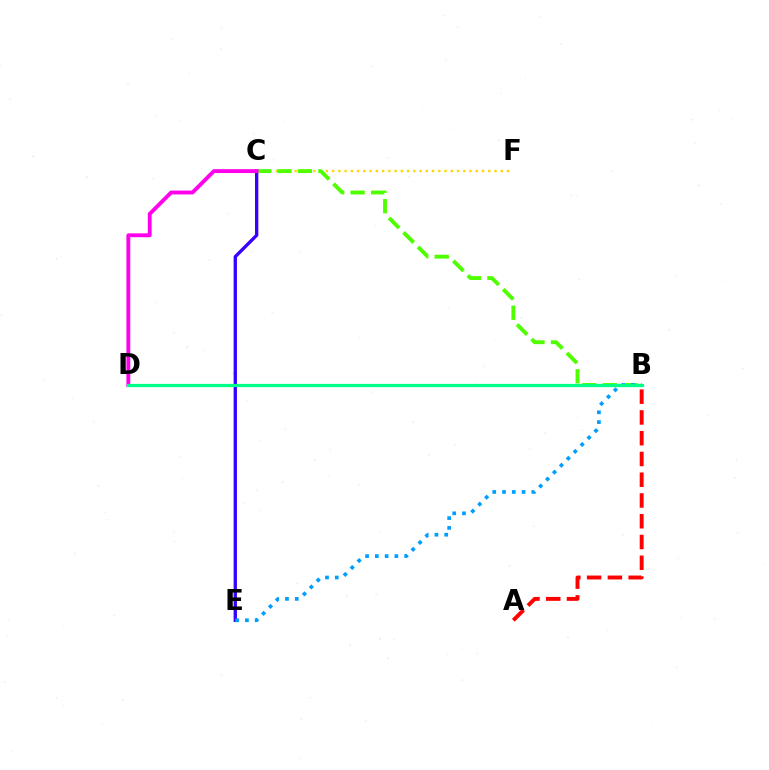{('C', 'F'): [{'color': '#ffd500', 'line_style': 'dotted', 'thickness': 1.7}], ('C', 'E'): [{'color': '#3700ff', 'line_style': 'solid', 'thickness': 2.4}], ('B', 'C'): [{'color': '#4fff00', 'line_style': 'dashed', 'thickness': 2.79}], ('C', 'D'): [{'color': '#ff00ed', 'line_style': 'solid', 'thickness': 2.78}], ('B', 'E'): [{'color': '#009eff', 'line_style': 'dotted', 'thickness': 2.66}], ('B', 'D'): [{'color': '#00ff86', 'line_style': 'solid', 'thickness': 2.32}], ('A', 'B'): [{'color': '#ff0000', 'line_style': 'dashed', 'thickness': 2.82}]}